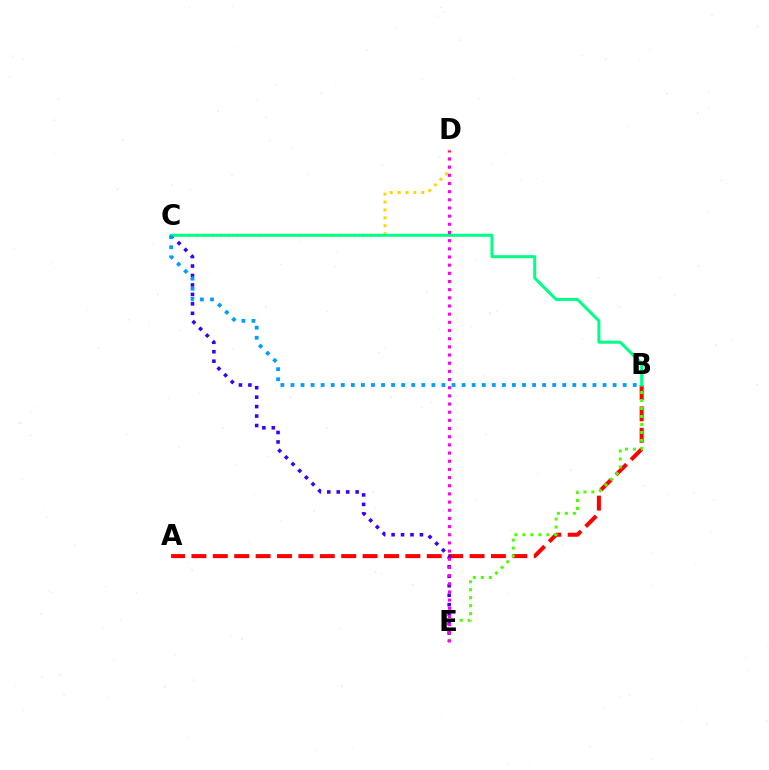{('A', 'B'): [{'color': '#ff0000', 'line_style': 'dashed', 'thickness': 2.91}], ('B', 'E'): [{'color': '#4fff00', 'line_style': 'dotted', 'thickness': 2.17}], ('C', 'E'): [{'color': '#3700ff', 'line_style': 'dotted', 'thickness': 2.57}], ('C', 'D'): [{'color': '#ffd500', 'line_style': 'dotted', 'thickness': 2.14}], ('B', 'C'): [{'color': '#00ff86', 'line_style': 'solid', 'thickness': 2.17}, {'color': '#009eff', 'line_style': 'dotted', 'thickness': 2.74}], ('D', 'E'): [{'color': '#ff00ed', 'line_style': 'dotted', 'thickness': 2.22}]}